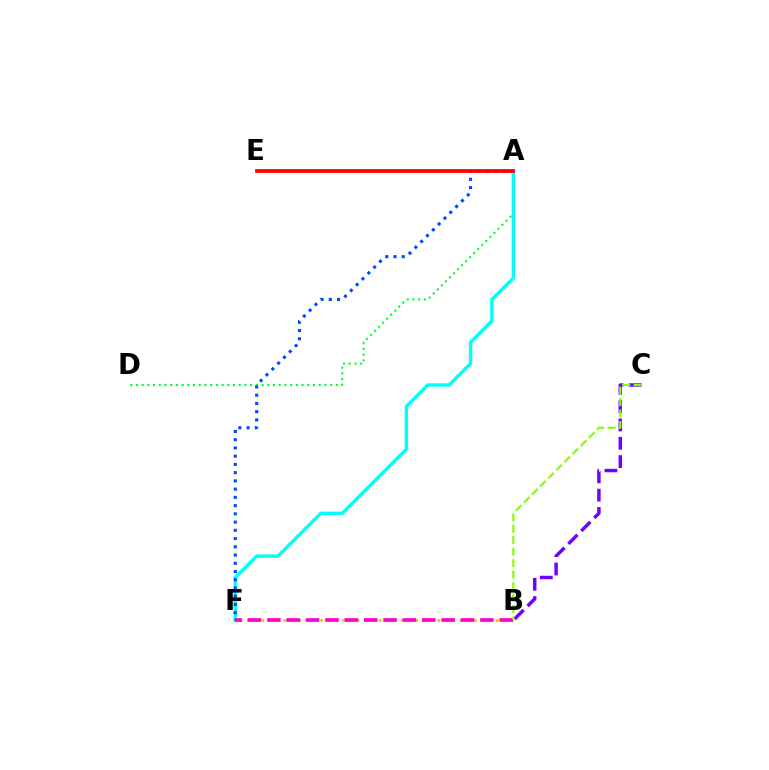{('A', 'D'): [{'color': '#00ff39', 'line_style': 'dotted', 'thickness': 1.55}], ('A', 'F'): [{'color': '#00fff6', 'line_style': 'solid', 'thickness': 2.46}, {'color': '#004bff', 'line_style': 'dotted', 'thickness': 2.24}], ('B', 'F'): [{'color': '#ffbd00', 'line_style': 'dotted', 'thickness': 1.99}, {'color': '#ff00cf', 'line_style': 'dashed', 'thickness': 2.63}], ('B', 'C'): [{'color': '#7200ff', 'line_style': 'dashed', 'thickness': 2.49}, {'color': '#84ff00', 'line_style': 'dashed', 'thickness': 1.56}], ('A', 'E'): [{'color': '#ff0000', 'line_style': 'solid', 'thickness': 2.7}]}